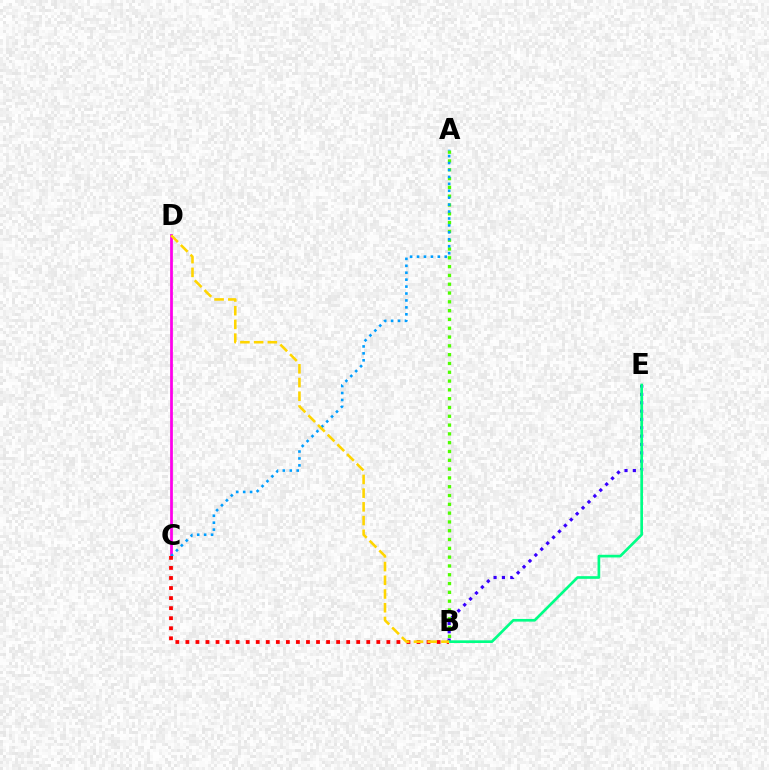{('C', 'D'): [{'color': '#ff00ed', 'line_style': 'solid', 'thickness': 1.98}], ('A', 'B'): [{'color': '#4fff00', 'line_style': 'dotted', 'thickness': 2.39}], ('A', 'C'): [{'color': '#009eff', 'line_style': 'dotted', 'thickness': 1.88}], ('B', 'C'): [{'color': '#ff0000', 'line_style': 'dotted', 'thickness': 2.73}], ('B', 'E'): [{'color': '#3700ff', 'line_style': 'dotted', 'thickness': 2.27}, {'color': '#00ff86', 'line_style': 'solid', 'thickness': 1.93}], ('B', 'D'): [{'color': '#ffd500', 'line_style': 'dashed', 'thickness': 1.86}]}